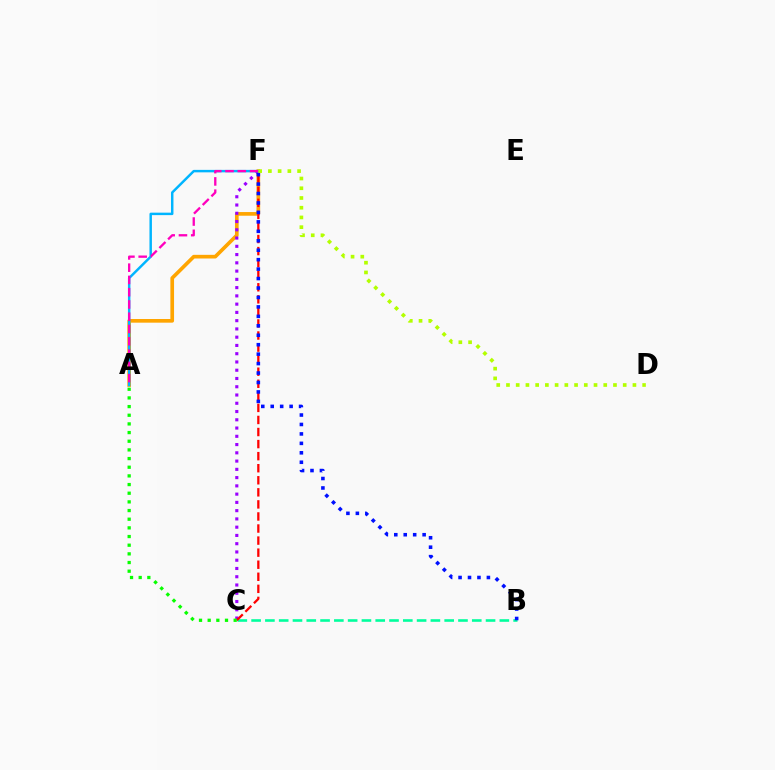{('A', 'F'): [{'color': '#ffa500', 'line_style': 'solid', 'thickness': 2.64}, {'color': '#00b5ff', 'line_style': 'solid', 'thickness': 1.77}, {'color': '#ff00bd', 'line_style': 'dashed', 'thickness': 1.67}], ('C', 'F'): [{'color': '#9b00ff', 'line_style': 'dotted', 'thickness': 2.24}, {'color': '#ff0000', 'line_style': 'dashed', 'thickness': 1.64}], ('B', 'C'): [{'color': '#00ff9d', 'line_style': 'dashed', 'thickness': 1.87}], ('B', 'F'): [{'color': '#0010ff', 'line_style': 'dotted', 'thickness': 2.57}], ('D', 'F'): [{'color': '#b3ff00', 'line_style': 'dotted', 'thickness': 2.64}], ('A', 'C'): [{'color': '#08ff00', 'line_style': 'dotted', 'thickness': 2.35}]}